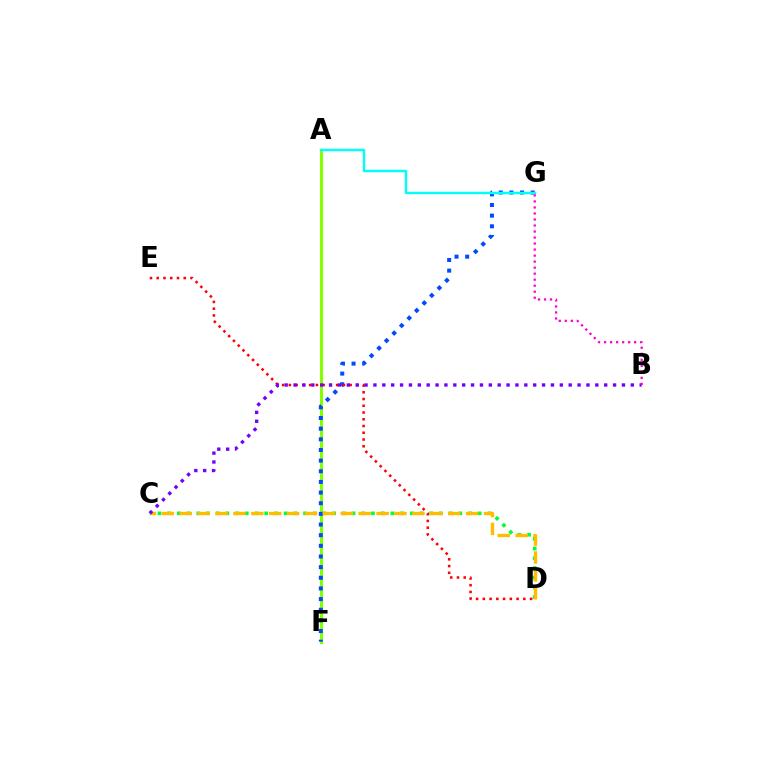{('C', 'D'): [{'color': '#00ff39', 'line_style': 'dotted', 'thickness': 2.64}, {'color': '#ffbd00', 'line_style': 'dashed', 'thickness': 2.43}], ('A', 'F'): [{'color': '#84ff00', 'line_style': 'solid', 'thickness': 2.23}], ('F', 'G'): [{'color': '#004bff', 'line_style': 'dotted', 'thickness': 2.89}], ('A', 'G'): [{'color': '#00fff6', 'line_style': 'solid', 'thickness': 1.75}], ('D', 'E'): [{'color': '#ff0000', 'line_style': 'dotted', 'thickness': 1.83}], ('B', 'C'): [{'color': '#7200ff', 'line_style': 'dotted', 'thickness': 2.41}], ('B', 'G'): [{'color': '#ff00cf', 'line_style': 'dotted', 'thickness': 1.64}]}